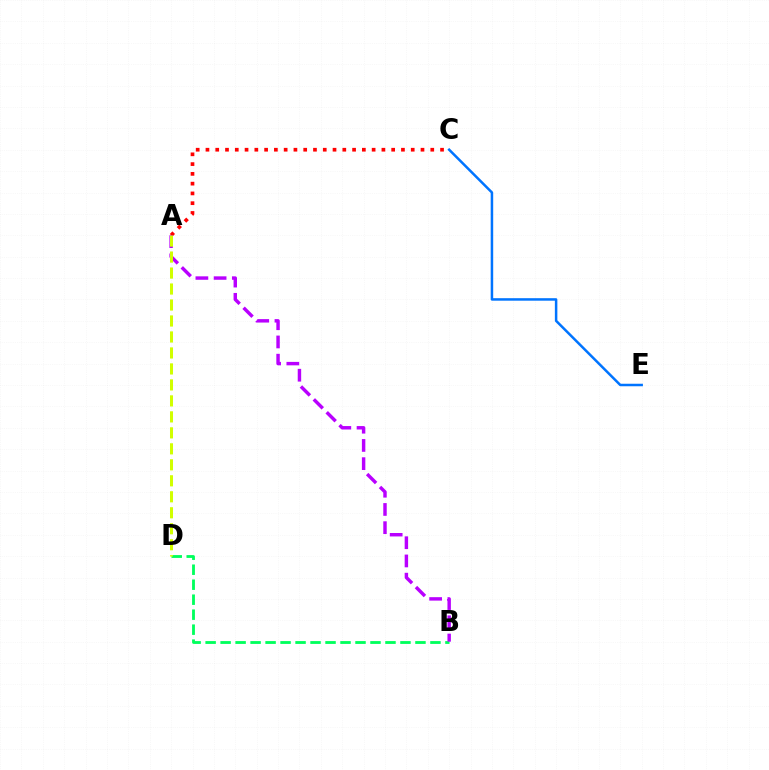{('C', 'E'): [{'color': '#0074ff', 'line_style': 'solid', 'thickness': 1.8}], ('B', 'D'): [{'color': '#00ff5c', 'line_style': 'dashed', 'thickness': 2.04}], ('A', 'C'): [{'color': '#ff0000', 'line_style': 'dotted', 'thickness': 2.66}], ('A', 'B'): [{'color': '#b900ff', 'line_style': 'dashed', 'thickness': 2.48}], ('A', 'D'): [{'color': '#d1ff00', 'line_style': 'dashed', 'thickness': 2.17}]}